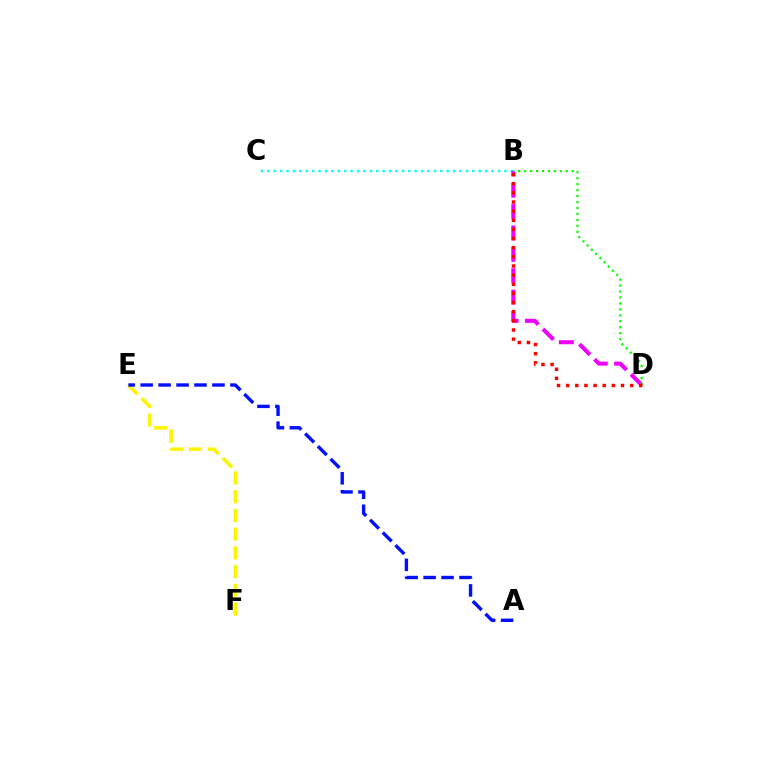{('E', 'F'): [{'color': '#fcf500', 'line_style': 'dashed', 'thickness': 2.54}], ('B', 'C'): [{'color': '#00fff6', 'line_style': 'dotted', 'thickness': 1.74}], ('B', 'D'): [{'color': '#ee00ff', 'line_style': 'dashed', 'thickness': 2.91}, {'color': '#08ff00', 'line_style': 'dotted', 'thickness': 1.62}, {'color': '#ff0000', 'line_style': 'dotted', 'thickness': 2.48}], ('A', 'E'): [{'color': '#0010ff', 'line_style': 'dashed', 'thickness': 2.44}]}